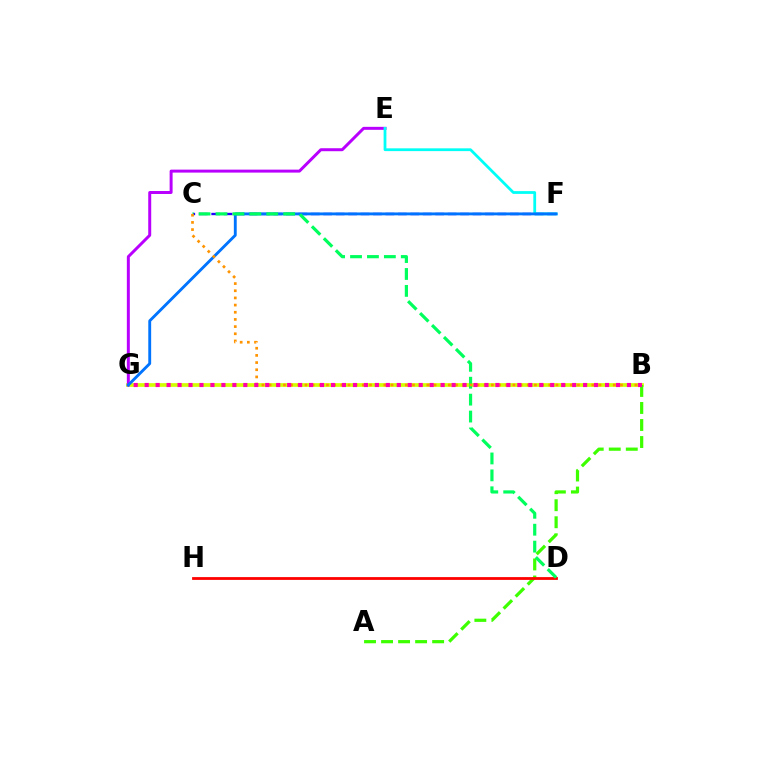{('C', 'F'): [{'color': '#2500ff', 'line_style': 'dashed', 'thickness': 1.69}], ('B', 'G'): [{'color': '#d1ff00', 'line_style': 'solid', 'thickness': 2.67}, {'color': '#ff00ac', 'line_style': 'dotted', 'thickness': 2.98}], ('A', 'B'): [{'color': '#3dff00', 'line_style': 'dashed', 'thickness': 2.31}], ('E', 'G'): [{'color': '#b900ff', 'line_style': 'solid', 'thickness': 2.14}], ('E', 'F'): [{'color': '#00fff6', 'line_style': 'solid', 'thickness': 2.0}], ('D', 'H'): [{'color': '#ff0000', 'line_style': 'solid', 'thickness': 2.01}], ('F', 'G'): [{'color': '#0074ff', 'line_style': 'solid', 'thickness': 2.07}], ('C', 'D'): [{'color': '#00ff5c', 'line_style': 'dashed', 'thickness': 2.3}], ('B', 'C'): [{'color': '#ff9400', 'line_style': 'dotted', 'thickness': 1.95}]}